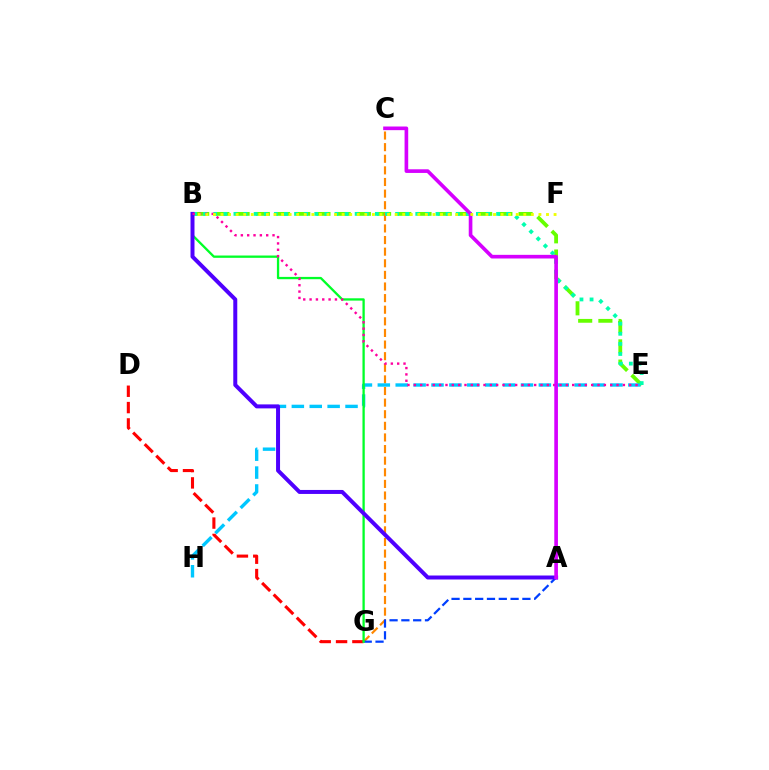{('B', 'E'): [{'color': '#66ff00', 'line_style': 'dashed', 'thickness': 2.75}, {'color': '#00ffaf', 'line_style': 'dotted', 'thickness': 2.74}, {'color': '#ff00a0', 'line_style': 'dotted', 'thickness': 1.72}], ('C', 'G'): [{'color': '#ff8800', 'line_style': 'dashed', 'thickness': 1.58}], ('E', 'H'): [{'color': '#00c7ff', 'line_style': 'dashed', 'thickness': 2.43}], ('D', 'G'): [{'color': '#ff0000', 'line_style': 'dashed', 'thickness': 2.22}], ('A', 'G'): [{'color': '#003fff', 'line_style': 'dashed', 'thickness': 1.6}], ('B', 'G'): [{'color': '#00ff27', 'line_style': 'solid', 'thickness': 1.66}], ('A', 'B'): [{'color': '#4f00ff', 'line_style': 'solid', 'thickness': 2.87}], ('A', 'C'): [{'color': '#d600ff', 'line_style': 'solid', 'thickness': 2.63}], ('B', 'F'): [{'color': '#eeff00', 'line_style': 'dotted', 'thickness': 2.06}]}